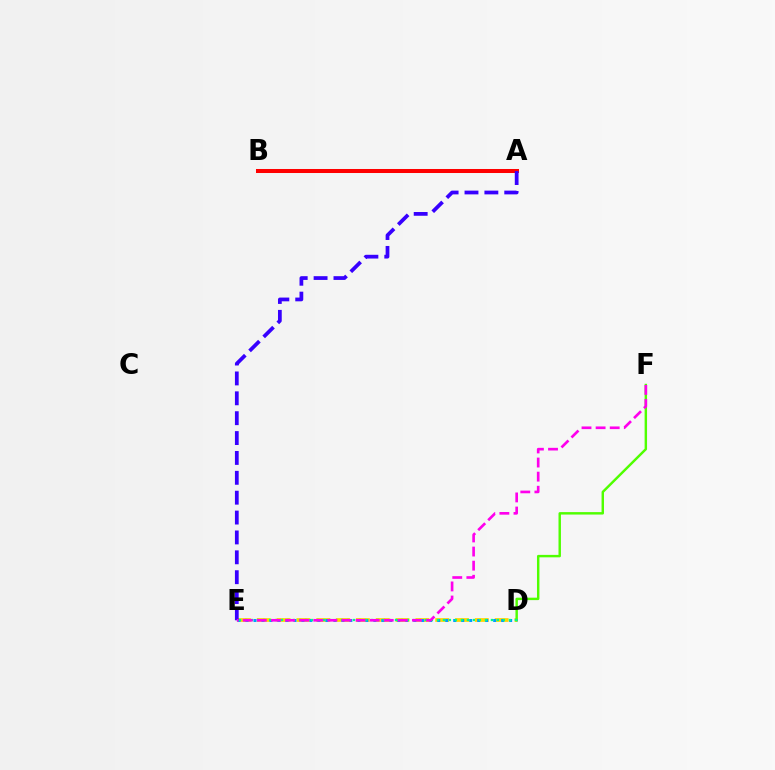{('A', 'B'): [{'color': '#ff0000', 'line_style': 'solid', 'thickness': 2.89}], ('D', 'E'): [{'color': '#ffd500', 'line_style': 'dashed', 'thickness': 2.69}, {'color': '#009eff', 'line_style': 'dotted', 'thickness': 2.17}, {'color': '#00ff86', 'line_style': 'dotted', 'thickness': 1.63}], ('D', 'F'): [{'color': '#4fff00', 'line_style': 'solid', 'thickness': 1.75}], ('A', 'E'): [{'color': '#3700ff', 'line_style': 'dashed', 'thickness': 2.7}], ('E', 'F'): [{'color': '#ff00ed', 'line_style': 'dashed', 'thickness': 1.92}]}